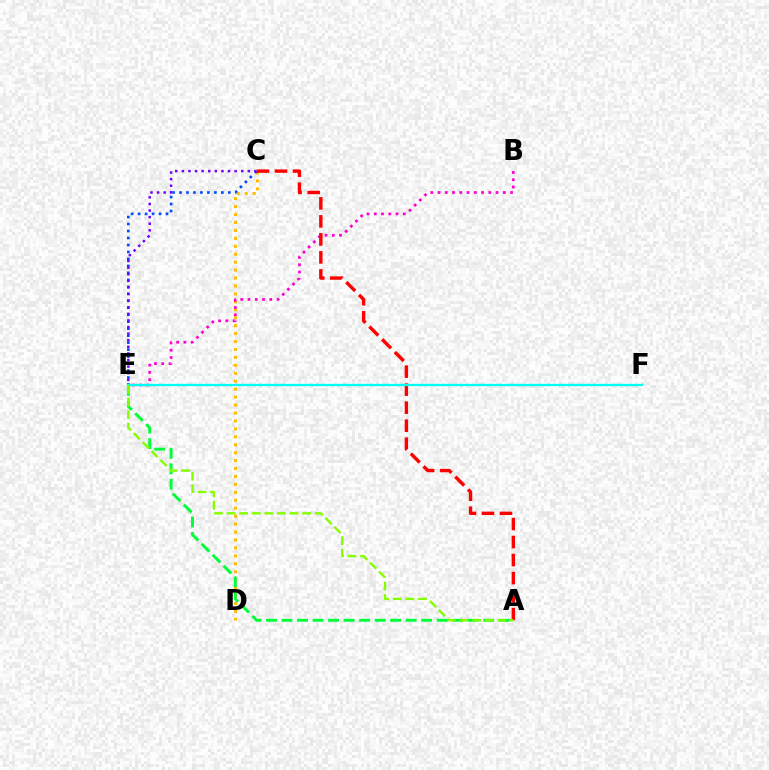{('C', 'D'): [{'color': '#ffbd00', 'line_style': 'dotted', 'thickness': 2.16}], ('C', 'E'): [{'color': '#004bff', 'line_style': 'dotted', 'thickness': 1.9}, {'color': '#7200ff', 'line_style': 'dotted', 'thickness': 1.79}], ('B', 'E'): [{'color': '#ff00cf', 'line_style': 'dotted', 'thickness': 1.97}], ('A', 'C'): [{'color': '#ff0000', 'line_style': 'dashed', 'thickness': 2.45}], ('A', 'E'): [{'color': '#00ff39', 'line_style': 'dashed', 'thickness': 2.11}, {'color': '#84ff00', 'line_style': 'dashed', 'thickness': 1.71}], ('E', 'F'): [{'color': '#00fff6', 'line_style': 'solid', 'thickness': 1.67}]}